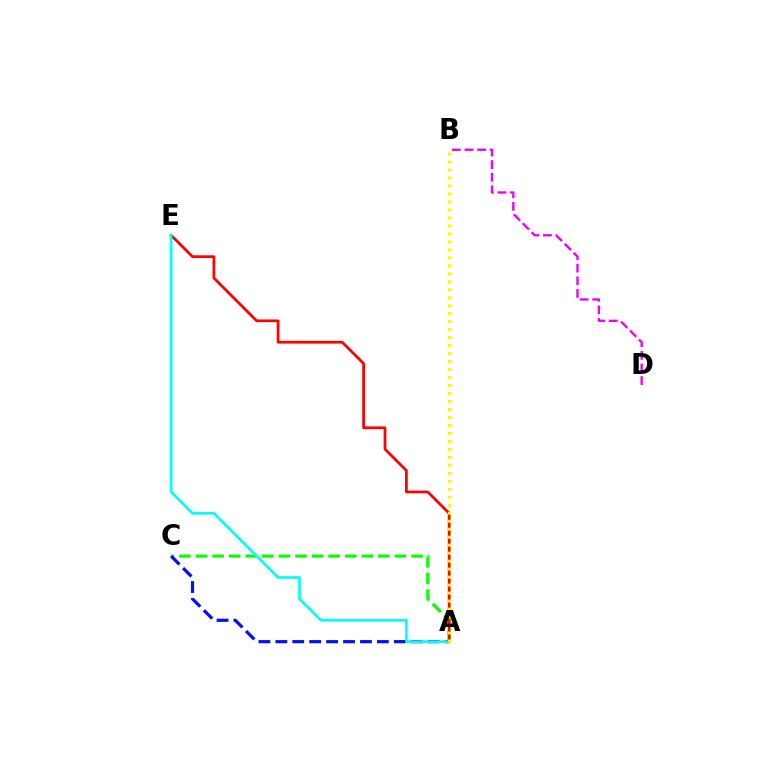{('B', 'D'): [{'color': '#ee00ff', 'line_style': 'dashed', 'thickness': 1.71}], ('A', 'C'): [{'color': '#08ff00', 'line_style': 'dashed', 'thickness': 2.25}, {'color': '#0010ff', 'line_style': 'dashed', 'thickness': 2.3}], ('A', 'E'): [{'color': '#ff0000', 'line_style': 'solid', 'thickness': 1.98}, {'color': '#00fff6', 'line_style': 'solid', 'thickness': 1.92}], ('A', 'B'): [{'color': '#fcf500', 'line_style': 'dotted', 'thickness': 2.17}]}